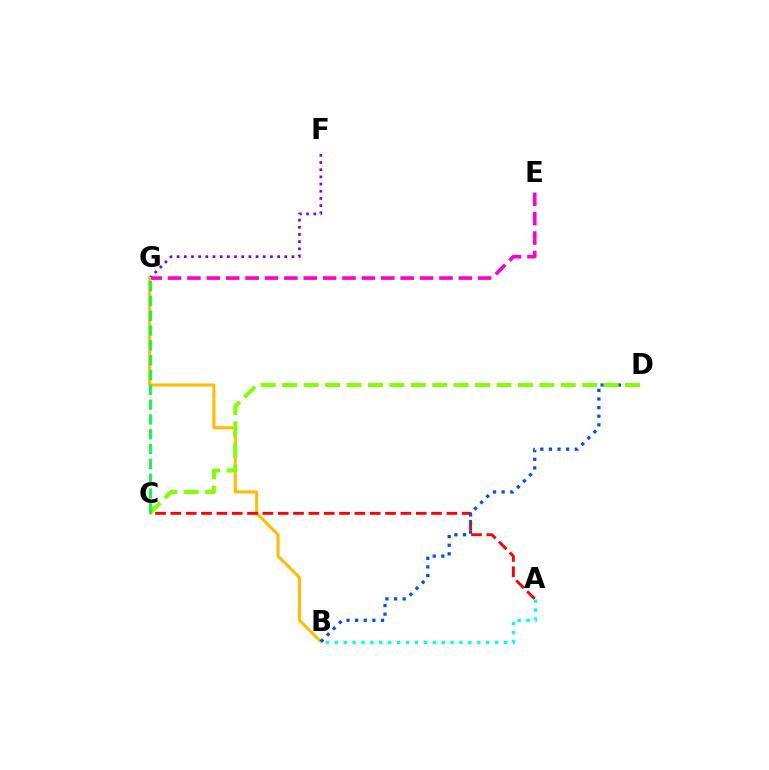{('E', 'G'): [{'color': '#ff00cf', 'line_style': 'dashed', 'thickness': 2.63}], ('F', 'G'): [{'color': '#7200ff', 'line_style': 'dotted', 'thickness': 1.95}], ('B', 'G'): [{'color': '#ffbd00', 'line_style': 'solid', 'thickness': 2.22}], ('A', 'C'): [{'color': '#ff0000', 'line_style': 'dashed', 'thickness': 2.08}], ('B', 'D'): [{'color': '#004bff', 'line_style': 'dotted', 'thickness': 2.34}], ('C', 'D'): [{'color': '#84ff00', 'line_style': 'dashed', 'thickness': 2.91}], ('A', 'B'): [{'color': '#00fff6', 'line_style': 'dotted', 'thickness': 2.42}], ('C', 'G'): [{'color': '#00ff39', 'line_style': 'dashed', 'thickness': 2.01}]}